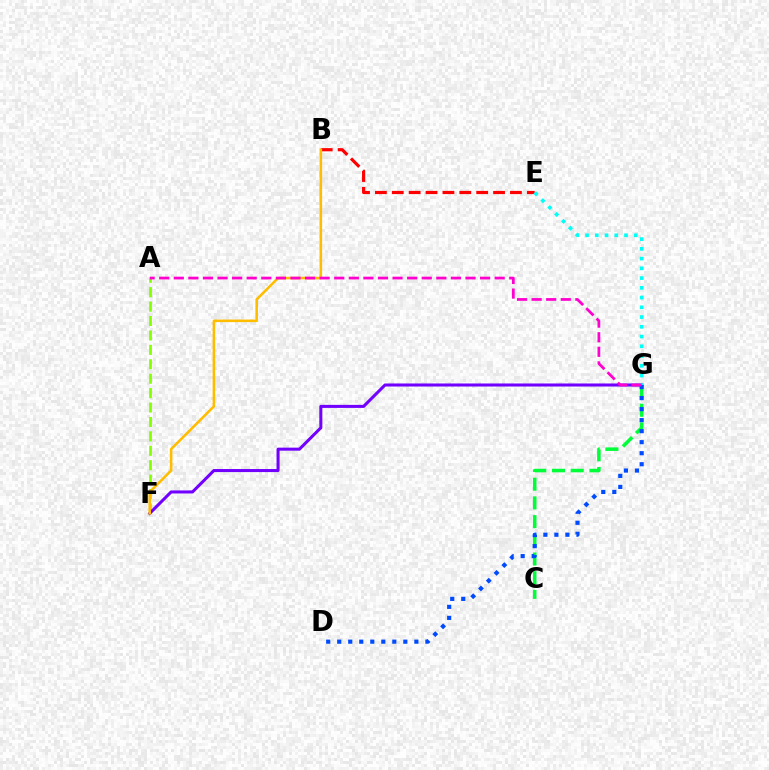{('B', 'E'): [{'color': '#ff0000', 'line_style': 'dashed', 'thickness': 2.29}], ('A', 'F'): [{'color': '#84ff00', 'line_style': 'dashed', 'thickness': 1.96}], ('C', 'G'): [{'color': '#00ff39', 'line_style': 'dashed', 'thickness': 2.54}], ('F', 'G'): [{'color': '#7200ff', 'line_style': 'solid', 'thickness': 2.19}], ('E', 'G'): [{'color': '#00fff6', 'line_style': 'dotted', 'thickness': 2.65}], ('D', 'G'): [{'color': '#004bff', 'line_style': 'dotted', 'thickness': 2.99}], ('B', 'F'): [{'color': '#ffbd00', 'line_style': 'solid', 'thickness': 1.84}], ('A', 'G'): [{'color': '#ff00cf', 'line_style': 'dashed', 'thickness': 1.98}]}